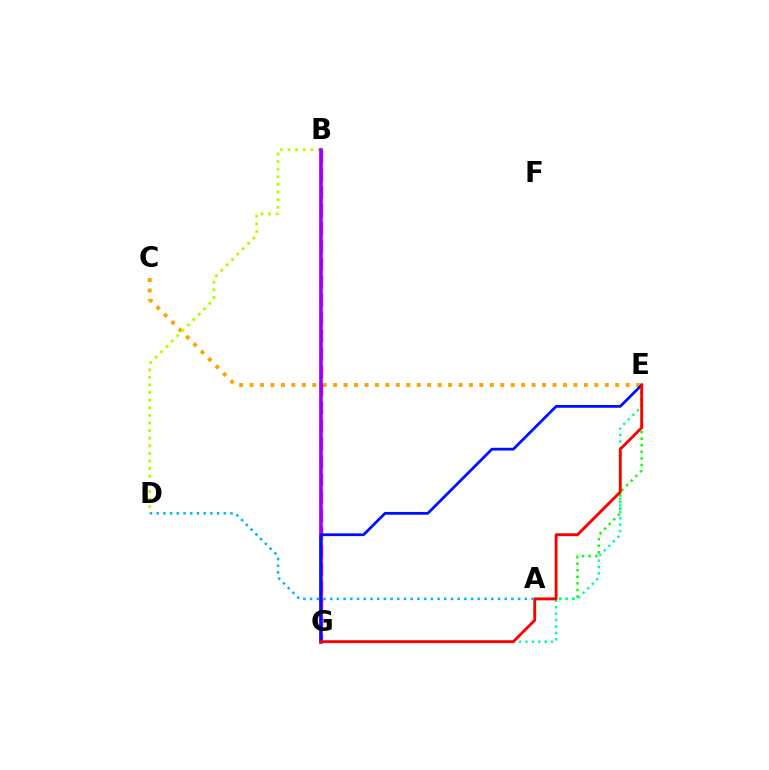{('C', 'E'): [{'color': '#ffa500', 'line_style': 'dotted', 'thickness': 2.84}], ('B', 'D'): [{'color': '#b3ff00', 'line_style': 'dotted', 'thickness': 2.07}], ('B', 'G'): [{'color': '#ff00bd', 'line_style': 'dashed', 'thickness': 2.44}, {'color': '#9b00ff', 'line_style': 'solid', 'thickness': 2.62}], ('A', 'E'): [{'color': '#08ff00', 'line_style': 'dotted', 'thickness': 1.78}], ('E', 'G'): [{'color': '#00ff9d', 'line_style': 'dotted', 'thickness': 1.74}, {'color': '#0010ff', 'line_style': 'solid', 'thickness': 1.99}, {'color': '#ff0000', 'line_style': 'solid', 'thickness': 2.06}], ('A', 'D'): [{'color': '#00b5ff', 'line_style': 'dotted', 'thickness': 1.82}]}